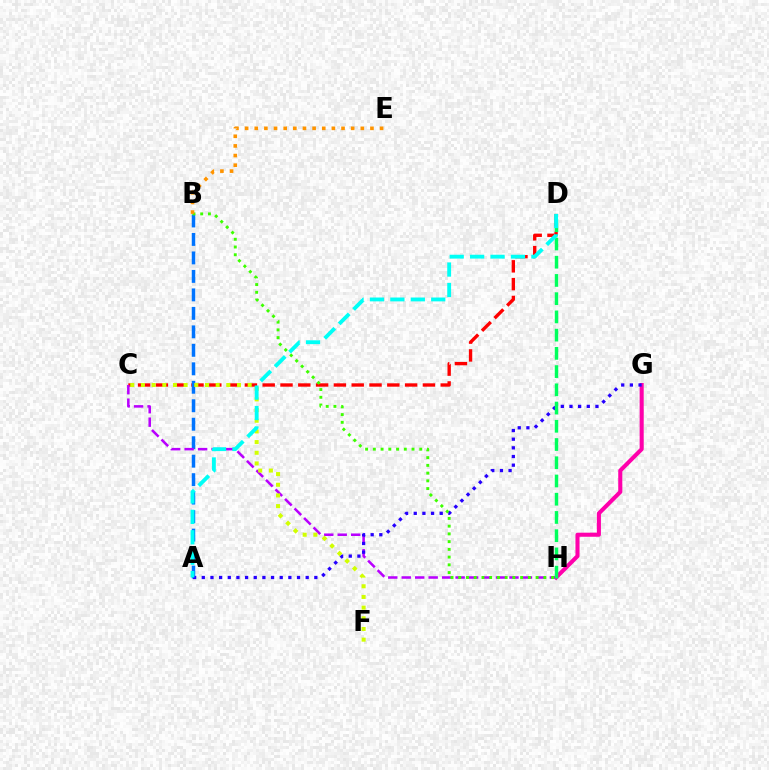{('G', 'H'): [{'color': '#ff00ac', 'line_style': 'solid', 'thickness': 2.94}], ('C', 'D'): [{'color': '#ff0000', 'line_style': 'dashed', 'thickness': 2.42}], ('A', 'B'): [{'color': '#0074ff', 'line_style': 'dashed', 'thickness': 2.51}], ('C', 'H'): [{'color': '#b900ff', 'line_style': 'dashed', 'thickness': 1.83}], ('A', 'G'): [{'color': '#2500ff', 'line_style': 'dotted', 'thickness': 2.35}], ('C', 'F'): [{'color': '#d1ff00', 'line_style': 'dotted', 'thickness': 2.9}], ('D', 'H'): [{'color': '#00ff5c', 'line_style': 'dashed', 'thickness': 2.48}], ('B', 'H'): [{'color': '#3dff00', 'line_style': 'dotted', 'thickness': 2.1}], ('B', 'E'): [{'color': '#ff9400', 'line_style': 'dotted', 'thickness': 2.62}], ('A', 'D'): [{'color': '#00fff6', 'line_style': 'dashed', 'thickness': 2.77}]}